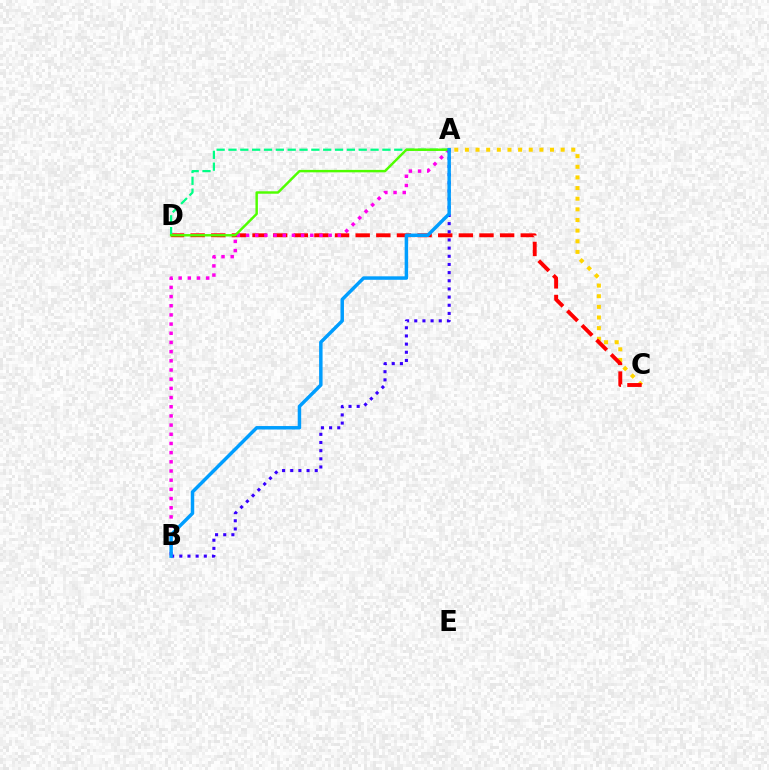{('A', 'C'): [{'color': '#ffd500', 'line_style': 'dotted', 'thickness': 2.89}], ('C', 'D'): [{'color': '#ff0000', 'line_style': 'dashed', 'thickness': 2.8}], ('A', 'D'): [{'color': '#00ff86', 'line_style': 'dashed', 'thickness': 1.61}, {'color': '#4fff00', 'line_style': 'solid', 'thickness': 1.76}], ('A', 'B'): [{'color': '#ff00ed', 'line_style': 'dotted', 'thickness': 2.49}, {'color': '#3700ff', 'line_style': 'dotted', 'thickness': 2.22}, {'color': '#009eff', 'line_style': 'solid', 'thickness': 2.5}]}